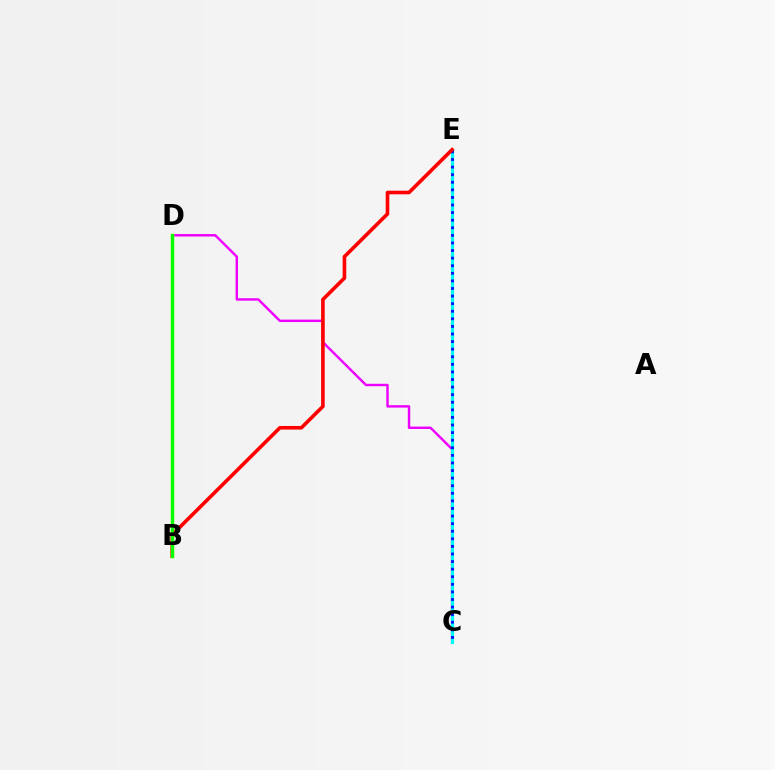{('C', 'D'): [{'color': '#ee00ff', 'line_style': 'solid', 'thickness': 1.75}], ('B', 'D'): [{'color': '#fcf500', 'line_style': 'solid', 'thickness': 2.36}, {'color': '#08ff00', 'line_style': 'solid', 'thickness': 2.41}], ('C', 'E'): [{'color': '#00fff6', 'line_style': 'solid', 'thickness': 2.31}, {'color': '#0010ff', 'line_style': 'dotted', 'thickness': 2.06}], ('B', 'E'): [{'color': '#ff0000', 'line_style': 'solid', 'thickness': 2.6}]}